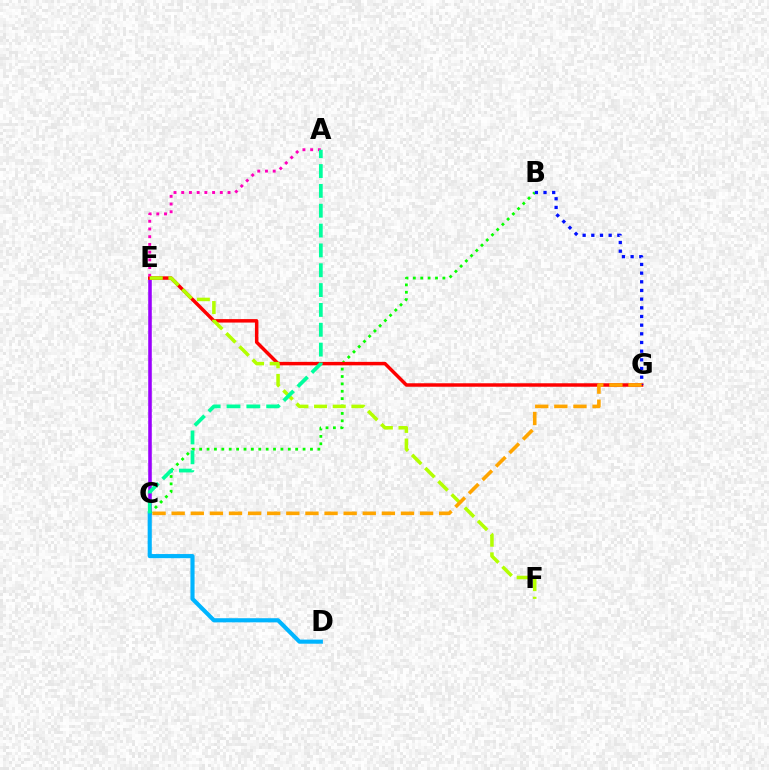{('C', 'E'): [{'color': '#9b00ff', 'line_style': 'solid', 'thickness': 2.56}], ('B', 'C'): [{'color': '#08ff00', 'line_style': 'dotted', 'thickness': 2.01}], ('E', 'G'): [{'color': '#ff0000', 'line_style': 'solid', 'thickness': 2.49}], ('B', 'G'): [{'color': '#0010ff', 'line_style': 'dotted', 'thickness': 2.36}], ('A', 'E'): [{'color': '#ff00bd', 'line_style': 'dotted', 'thickness': 2.1}], ('C', 'D'): [{'color': '#00b5ff', 'line_style': 'solid', 'thickness': 2.97}], ('E', 'F'): [{'color': '#b3ff00', 'line_style': 'dashed', 'thickness': 2.53}], ('A', 'C'): [{'color': '#00ff9d', 'line_style': 'dashed', 'thickness': 2.7}], ('C', 'G'): [{'color': '#ffa500', 'line_style': 'dashed', 'thickness': 2.6}]}